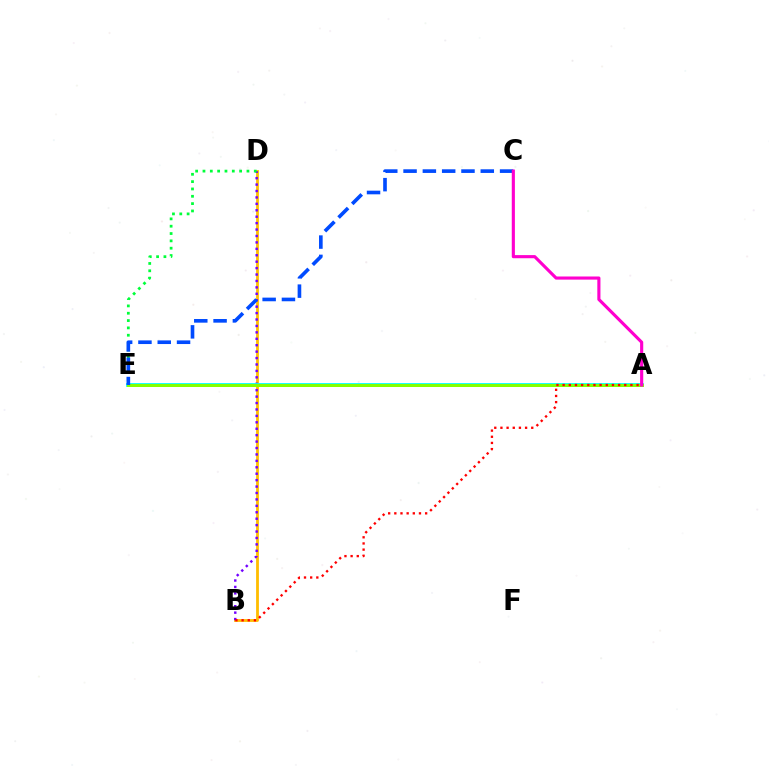{('B', 'D'): [{'color': '#ffbd00', 'line_style': 'solid', 'thickness': 2.02}, {'color': '#7200ff', 'line_style': 'dotted', 'thickness': 1.75}], ('A', 'E'): [{'color': '#00fff6', 'line_style': 'solid', 'thickness': 2.73}, {'color': '#84ff00', 'line_style': 'solid', 'thickness': 2.16}], ('D', 'E'): [{'color': '#00ff39', 'line_style': 'dotted', 'thickness': 1.99}], ('C', 'E'): [{'color': '#004bff', 'line_style': 'dashed', 'thickness': 2.62}], ('A', 'B'): [{'color': '#ff0000', 'line_style': 'dotted', 'thickness': 1.67}], ('A', 'C'): [{'color': '#ff00cf', 'line_style': 'solid', 'thickness': 2.25}]}